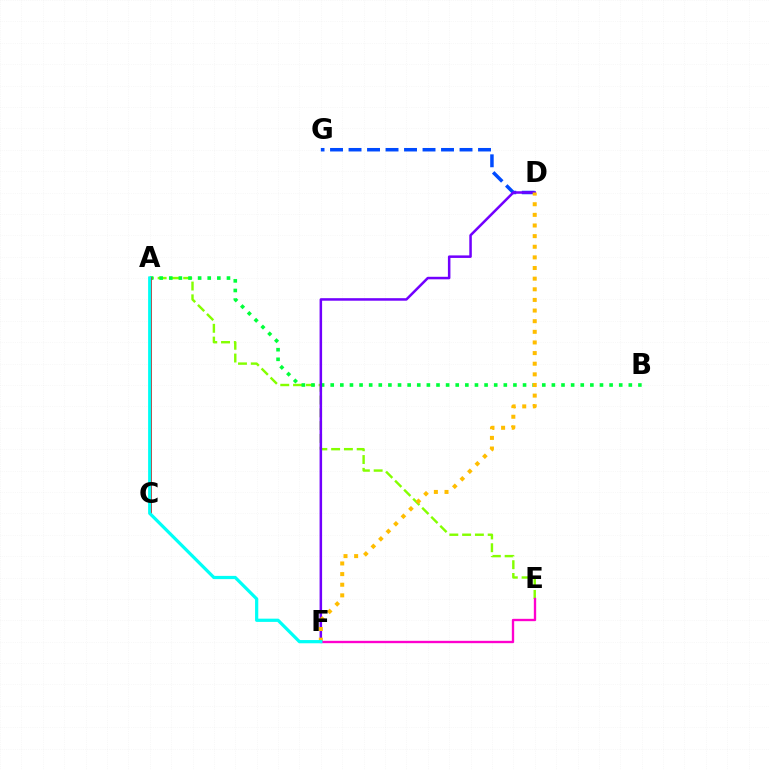{('D', 'G'): [{'color': '#004bff', 'line_style': 'dashed', 'thickness': 2.51}], ('A', 'E'): [{'color': '#84ff00', 'line_style': 'dashed', 'thickness': 1.74}], ('A', 'B'): [{'color': '#00ff39', 'line_style': 'dotted', 'thickness': 2.61}], ('D', 'F'): [{'color': '#7200ff', 'line_style': 'solid', 'thickness': 1.82}, {'color': '#ffbd00', 'line_style': 'dotted', 'thickness': 2.89}], ('A', 'C'): [{'color': '#ff0000', 'line_style': 'solid', 'thickness': 2.1}], ('E', 'F'): [{'color': '#ff00cf', 'line_style': 'solid', 'thickness': 1.69}], ('A', 'F'): [{'color': '#00fff6', 'line_style': 'solid', 'thickness': 2.32}]}